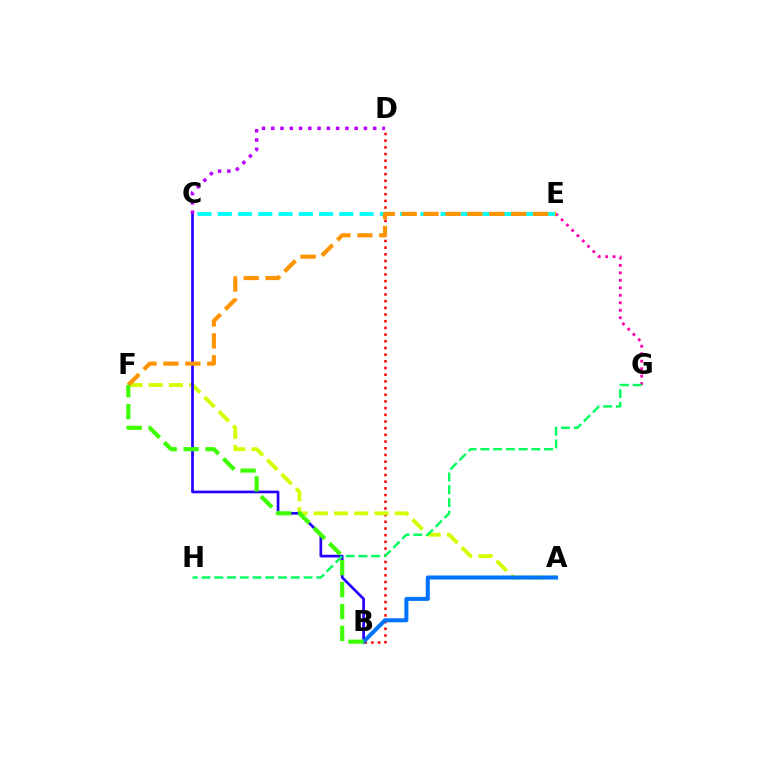{('B', 'D'): [{'color': '#ff0000', 'line_style': 'dotted', 'thickness': 1.82}], ('A', 'F'): [{'color': '#d1ff00', 'line_style': 'dashed', 'thickness': 2.75}], ('B', 'C'): [{'color': '#2500ff', 'line_style': 'solid', 'thickness': 1.94}], ('C', 'D'): [{'color': '#b900ff', 'line_style': 'dotted', 'thickness': 2.52}], ('A', 'B'): [{'color': '#0074ff', 'line_style': 'solid', 'thickness': 2.9}], ('E', 'G'): [{'color': '#ff00ac', 'line_style': 'dotted', 'thickness': 2.03}], ('C', 'E'): [{'color': '#00fff6', 'line_style': 'dashed', 'thickness': 2.75}], ('E', 'F'): [{'color': '#ff9400', 'line_style': 'dashed', 'thickness': 2.98}], ('B', 'F'): [{'color': '#3dff00', 'line_style': 'dashed', 'thickness': 2.98}], ('G', 'H'): [{'color': '#00ff5c', 'line_style': 'dashed', 'thickness': 1.73}]}